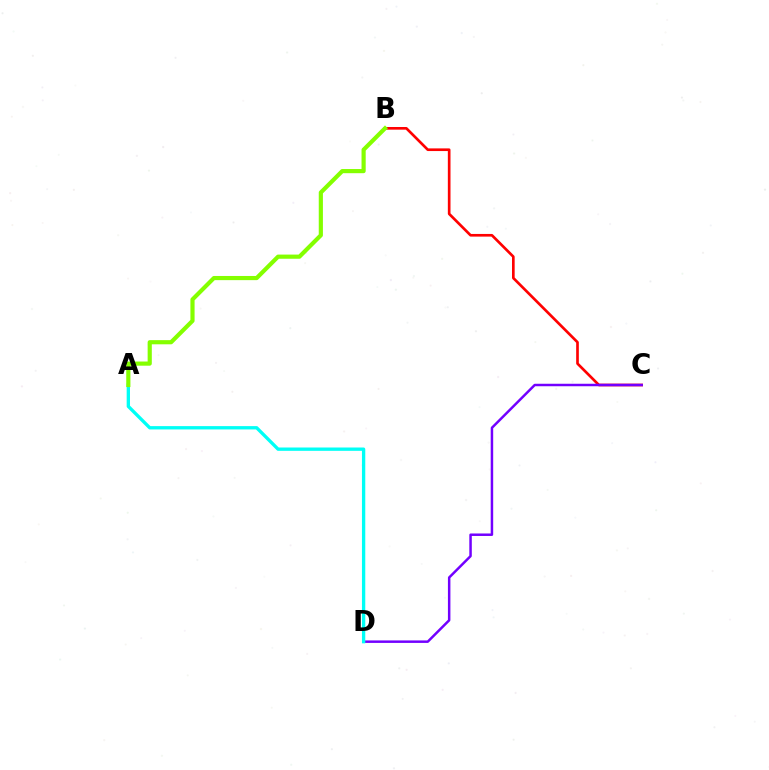{('B', 'C'): [{'color': '#ff0000', 'line_style': 'solid', 'thickness': 1.92}], ('C', 'D'): [{'color': '#7200ff', 'line_style': 'solid', 'thickness': 1.79}], ('A', 'D'): [{'color': '#00fff6', 'line_style': 'solid', 'thickness': 2.39}], ('A', 'B'): [{'color': '#84ff00', 'line_style': 'solid', 'thickness': 3.0}]}